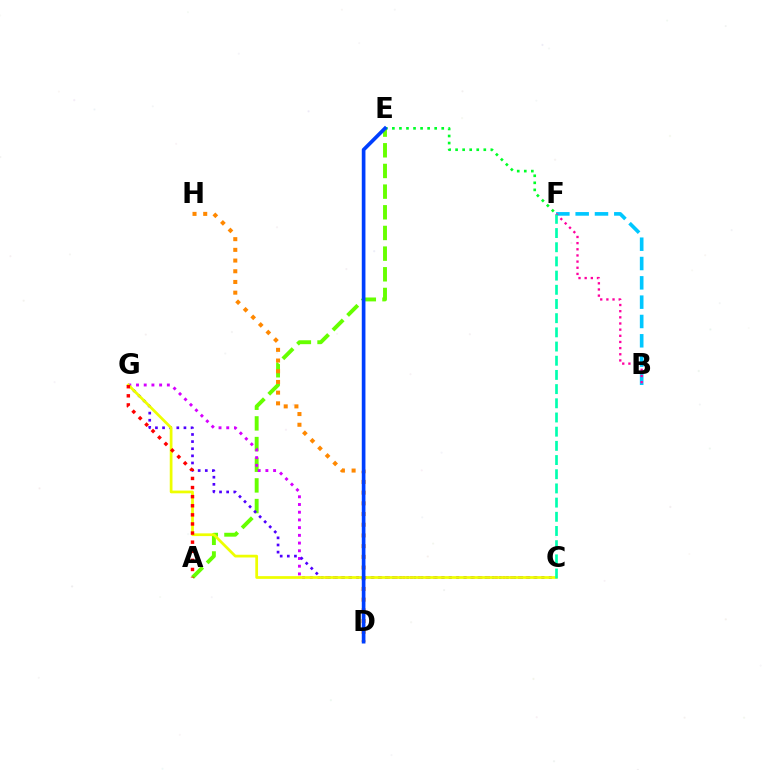{('A', 'E'): [{'color': '#66ff00', 'line_style': 'dashed', 'thickness': 2.81}], ('C', 'G'): [{'color': '#d600ff', 'line_style': 'dotted', 'thickness': 2.1}, {'color': '#4f00ff', 'line_style': 'dotted', 'thickness': 1.94}, {'color': '#eeff00', 'line_style': 'solid', 'thickness': 1.97}], ('B', 'F'): [{'color': '#00c7ff', 'line_style': 'dashed', 'thickness': 2.62}, {'color': '#ff00a0', 'line_style': 'dotted', 'thickness': 1.67}], ('E', 'F'): [{'color': '#00ff27', 'line_style': 'dotted', 'thickness': 1.92}], ('A', 'G'): [{'color': '#ff0000', 'line_style': 'dotted', 'thickness': 2.47}], ('C', 'F'): [{'color': '#00ffaf', 'line_style': 'dashed', 'thickness': 1.93}], ('D', 'H'): [{'color': '#ff8800', 'line_style': 'dotted', 'thickness': 2.91}], ('D', 'E'): [{'color': '#003fff', 'line_style': 'solid', 'thickness': 2.64}]}